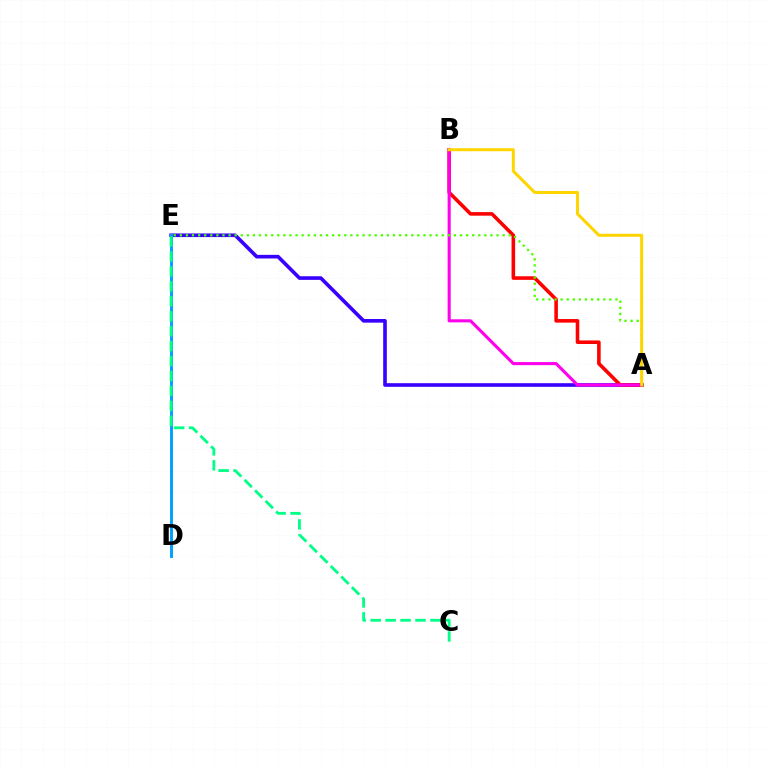{('A', 'E'): [{'color': '#3700ff', 'line_style': 'solid', 'thickness': 2.61}, {'color': '#4fff00', 'line_style': 'dotted', 'thickness': 1.65}], ('D', 'E'): [{'color': '#009eff', 'line_style': 'solid', 'thickness': 2.09}], ('A', 'B'): [{'color': '#ff0000', 'line_style': 'solid', 'thickness': 2.58}, {'color': '#ff00ed', 'line_style': 'solid', 'thickness': 2.22}, {'color': '#ffd500', 'line_style': 'solid', 'thickness': 2.18}], ('C', 'E'): [{'color': '#00ff86', 'line_style': 'dashed', 'thickness': 2.03}]}